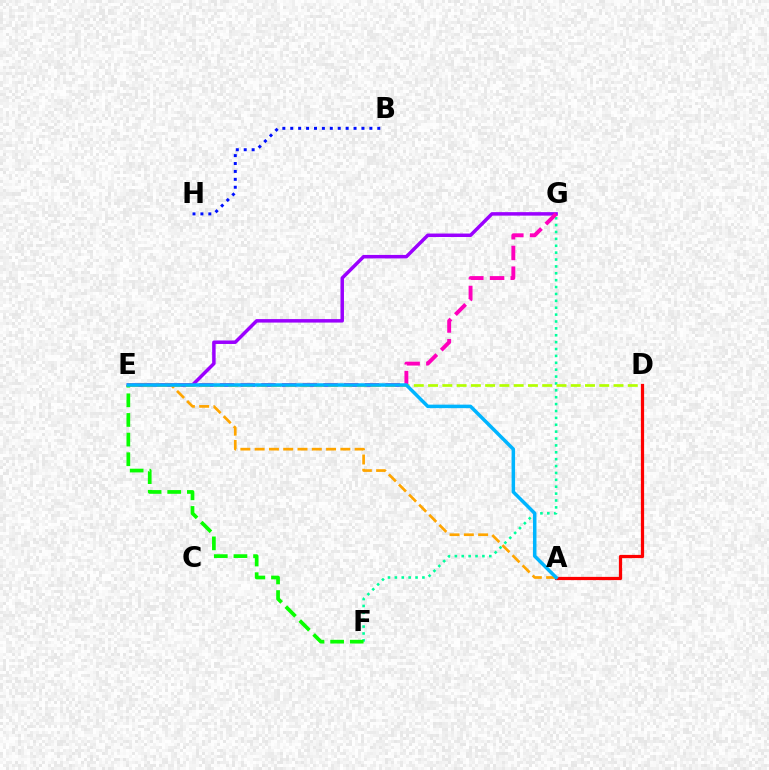{('F', 'G'): [{'color': '#00ff9d', 'line_style': 'dotted', 'thickness': 1.87}], ('E', 'G'): [{'color': '#9b00ff', 'line_style': 'solid', 'thickness': 2.51}, {'color': '#ff00bd', 'line_style': 'dashed', 'thickness': 2.81}], ('D', 'E'): [{'color': '#b3ff00', 'line_style': 'dashed', 'thickness': 1.94}], ('B', 'H'): [{'color': '#0010ff', 'line_style': 'dotted', 'thickness': 2.15}], ('E', 'F'): [{'color': '#08ff00', 'line_style': 'dashed', 'thickness': 2.67}], ('A', 'D'): [{'color': '#ff0000', 'line_style': 'solid', 'thickness': 2.32}], ('A', 'E'): [{'color': '#ffa500', 'line_style': 'dashed', 'thickness': 1.94}, {'color': '#00b5ff', 'line_style': 'solid', 'thickness': 2.52}]}